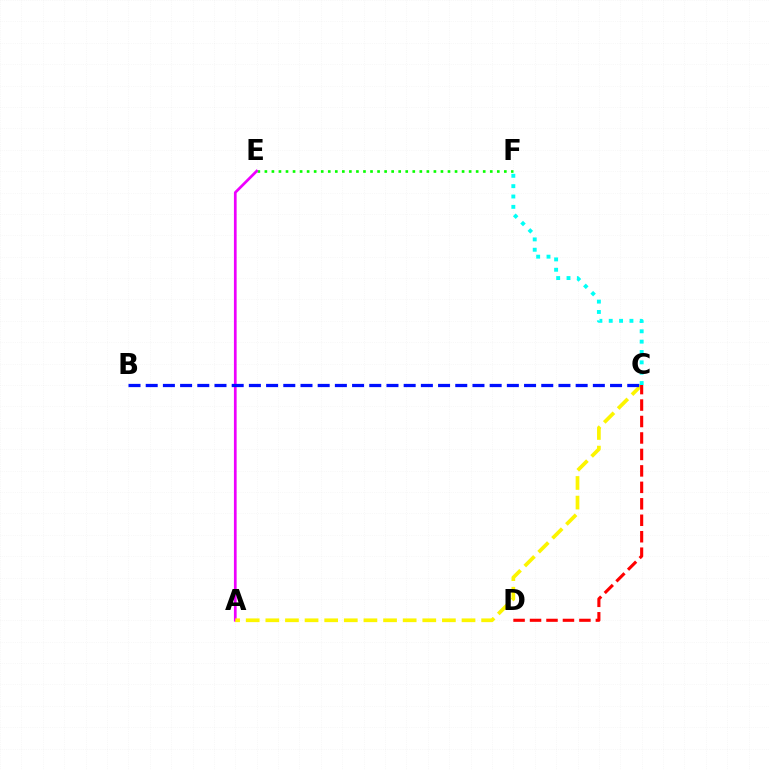{('E', 'F'): [{'color': '#08ff00', 'line_style': 'dotted', 'thickness': 1.91}], ('A', 'E'): [{'color': '#ee00ff', 'line_style': 'solid', 'thickness': 1.95}], ('A', 'C'): [{'color': '#fcf500', 'line_style': 'dashed', 'thickness': 2.67}], ('C', 'F'): [{'color': '#00fff6', 'line_style': 'dotted', 'thickness': 2.81}], ('C', 'D'): [{'color': '#ff0000', 'line_style': 'dashed', 'thickness': 2.24}], ('B', 'C'): [{'color': '#0010ff', 'line_style': 'dashed', 'thickness': 2.34}]}